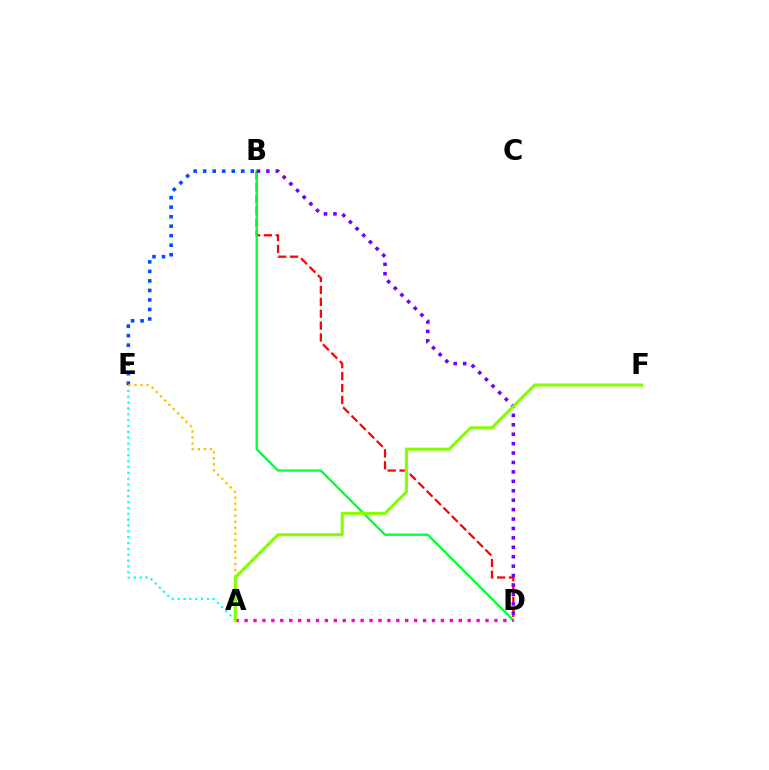{('B', 'D'): [{'color': '#ff0000', 'line_style': 'dashed', 'thickness': 1.61}, {'color': '#00ff39', 'line_style': 'solid', 'thickness': 1.65}, {'color': '#7200ff', 'line_style': 'dotted', 'thickness': 2.56}], ('A', 'E'): [{'color': '#00fff6', 'line_style': 'dotted', 'thickness': 1.59}, {'color': '#ffbd00', 'line_style': 'dotted', 'thickness': 1.64}], ('B', 'E'): [{'color': '#004bff', 'line_style': 'dotted', 'thickness': 2.59}], ('A', 'D'): [{'color': '#ff00cf', 'line_style': 'dotted', 'thickness': 2.42}], ('A', 'F'): [{'color': '#84ff00', 'line_style': 'solid', 'thickness': 2.22}]}